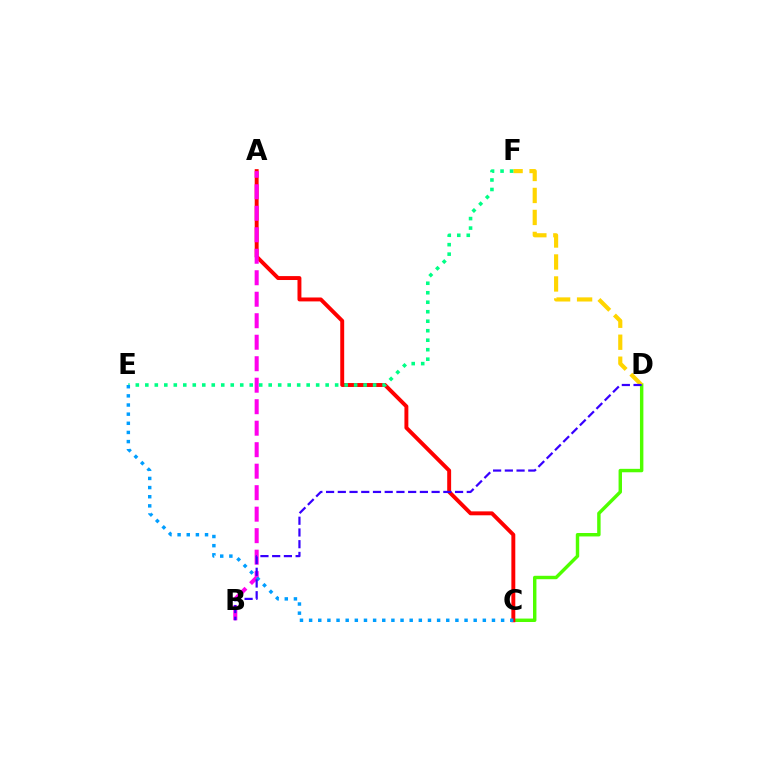{('C', 'D'): [{'color': '#4fff00', 'line_style': 'solid', 'thickness': 2.47}], ('D', 'F'): [{'color': '#ffd500', 'line_style': 'dashed', 'thickness': 2.99}], ('A', 'C'): [{'color': '#ff0000', 'line_style': 'solid', 'thickness': 2.82}], ('E', 'F'): [{'color': '#00ff86', 'line_style': 'dotted', 'thickness': 2.58}], ('A', 'B'): [{'color': '#ff00ed', 'line_style': 'dashed', 'thickness': 2.92}], ('C', 'E'): [{'color': '#009eff', 'line_style': 'dotted', 'thickness': 2.48}], ('B', 'D'): [{'color': '#3700ff', 'line_style': 'dashed', 'thickness': 1.59}]}